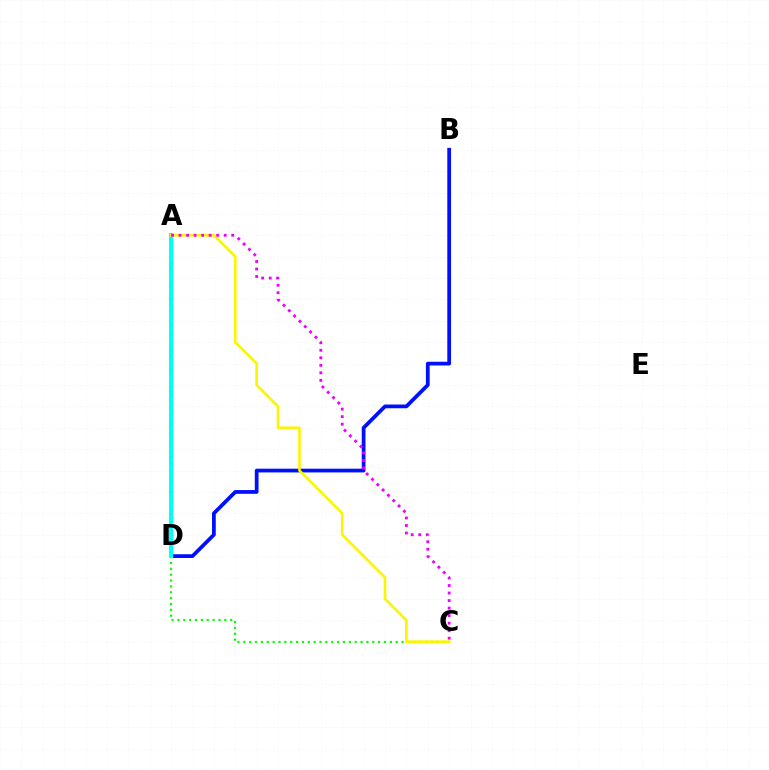{('B', 'D'): [{'color': '#0010ff', 'line_style': 'solid', 'thickness': 2.7}], ('A', 'D'): [{'color': '#ff0000', 'line_style': 'dotted', 'thickness': 2.38}, {'color': '#00fff6', 'line_style': 'solid', 'thickness': 2.96}], ('C', 'D'): [{'color': '#08ff00', 'line_style': 'dotted', 'thickness': 1.59}], ('A', 'C'): [{'color': '#fcf500', 'line_style': 'solid', 'thickness': 1.89}, {'color': '#ee00ff', 'line_style': 'dotted', 'thickness': 2.04}]}